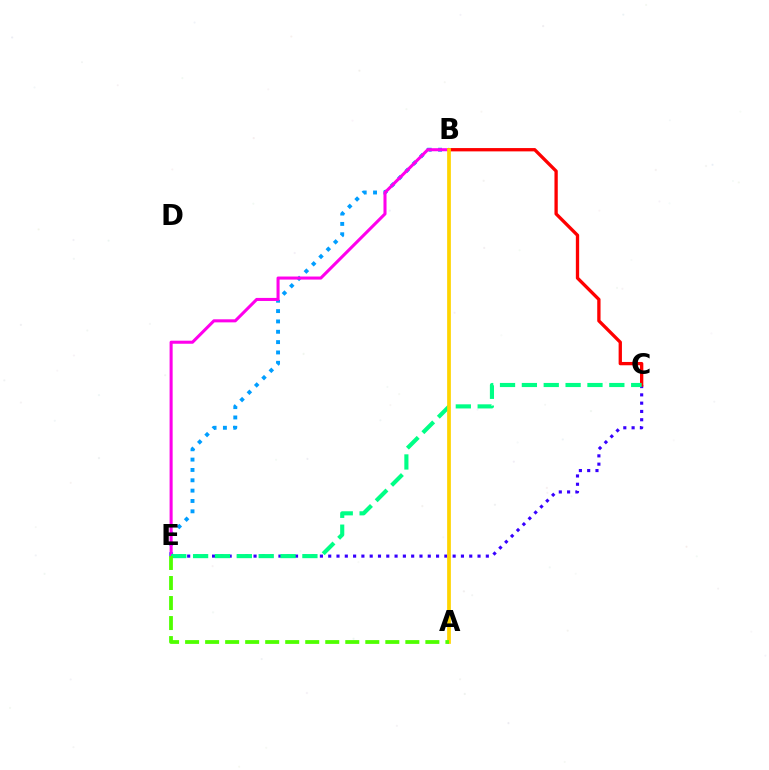{('B', 'E'): [{'color': '#009eff', 'line_style': 'dotted', 'thickness': 2.81}, {'color': '#ff00ed', 'line_style': 'solid', 'thickness': 2.2}], ('C', 'E'): [{'color': '#3700ff', 'line_style': 'dotted', 'thickness': 2.25}, {'color': '#00ff86', 'line_style': 'dashed', 'thickness': 2.97}], ('B', 'C'): [{'color': '#ff0000', 'line_style': 'solid', 'thickness': 2.38}], ('A', 'B'): [{'color': '#ffd500', 'line_style': 'solid', 'thickness': 2.68}], ('A', 'E'): [{'color': '#4fff00', 'line_style': 'dashed', 'thickness': 2.72}]}